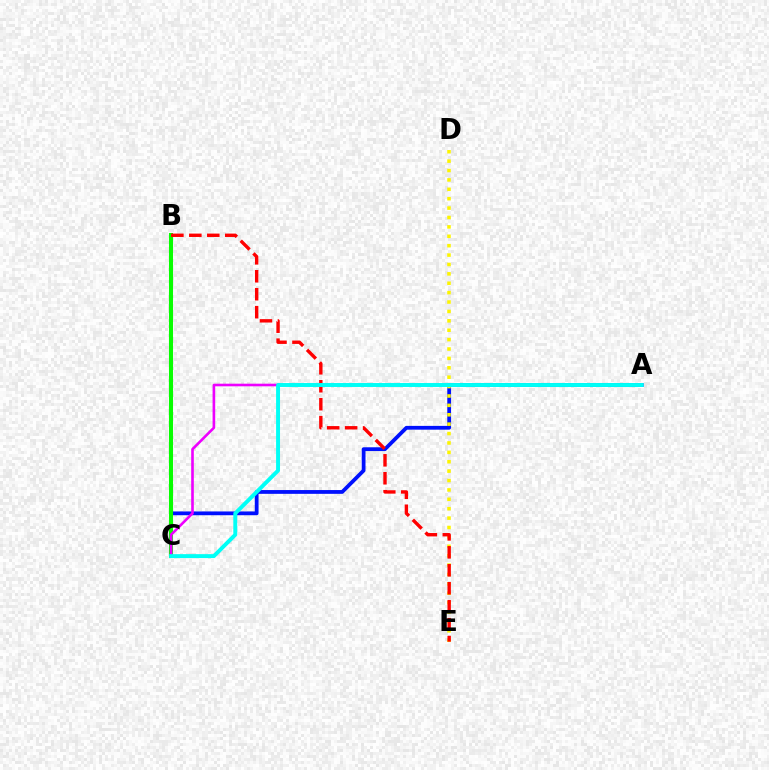{('A', 'C'): [{'color': '#0010ff', 'line_style': 'solid', 'thickness': 2.72}, {'color': '#ee00ff', 'line_style': 'solid', 'thickness': 1.89}, {'color': '#00fff6', 'line_style': 'solid', 'thickness': 2.83}], ('D', 'E'): [{'color': '#fcf500', 'line_style': 'dotted', 'thickness': 2.55}], ('B', 'C'): [{'color': '#08ff00', 'line_style': 'solid', 'thickness': 2.93}], ('B', 'E'): [{'color': '#ff0000', 'line_style': 'dashed', 'thickness': 2.44}]}